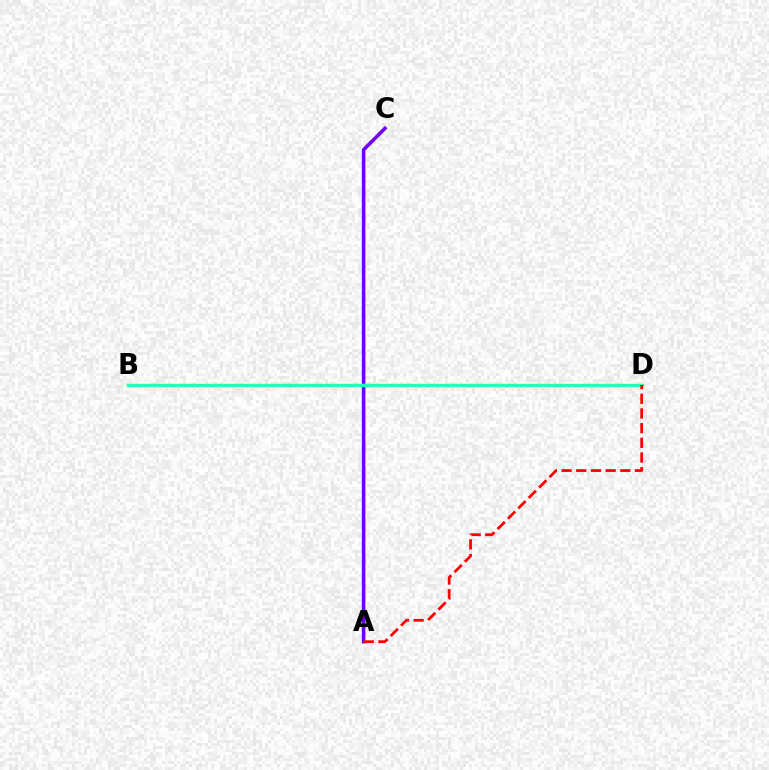{('A', 'C'): [{'color': '#7200ff', 'line_style': 'solid', 'thickness': 2.57}], ('B', 'D'): [{'color': '#84ff00', 'line_style': 'solid', 'thickness': 2.51}, {'color': '#00fff6', 'line_style': 'solid', 'thickness': 1.83}], ('A', 'D'): [{'color': '#ff0000', 'line_style': 'dashed', 'thickness': 2.0}]}